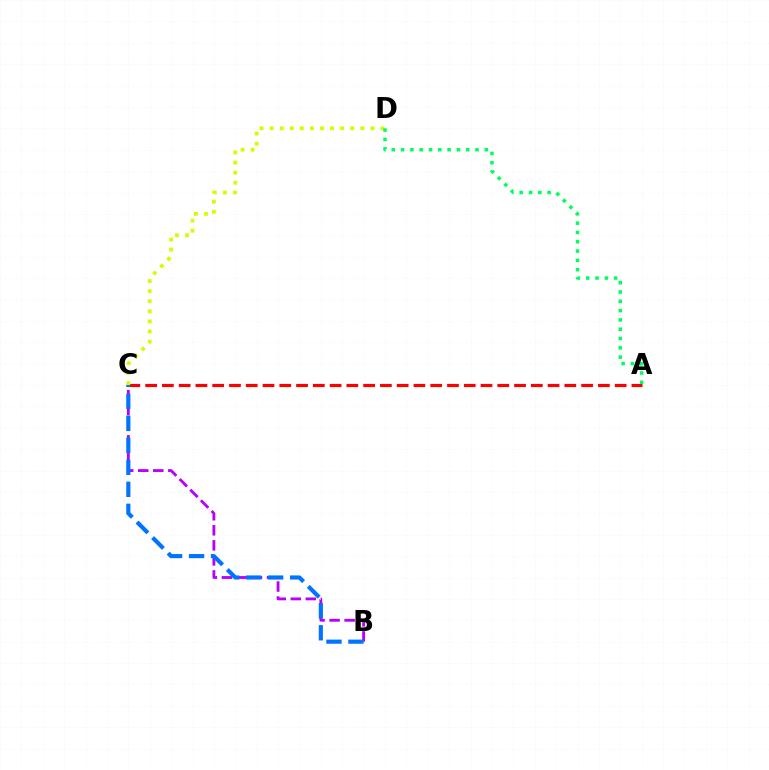{('B', 'C'): [{'color': '#b900ff', 'line_style': 'dashed', 'thickness': 2.04}, {'color': '#0074ff', 'line_style': 'dashed', 'thickness': 2.99}], ('A', 'C'): [{'color': '#ff0000', 'line_style': 'dashed', 'thickness': 2.28}], ('C', 'D'): [{'color': '#d1ff00', 'line_style': 'dotted', 'thickness': 2.74}], ('A', 'D'): [{'color': '#00ff5c', 'line_style': 'dotted', 'thickness': 2.53}]}